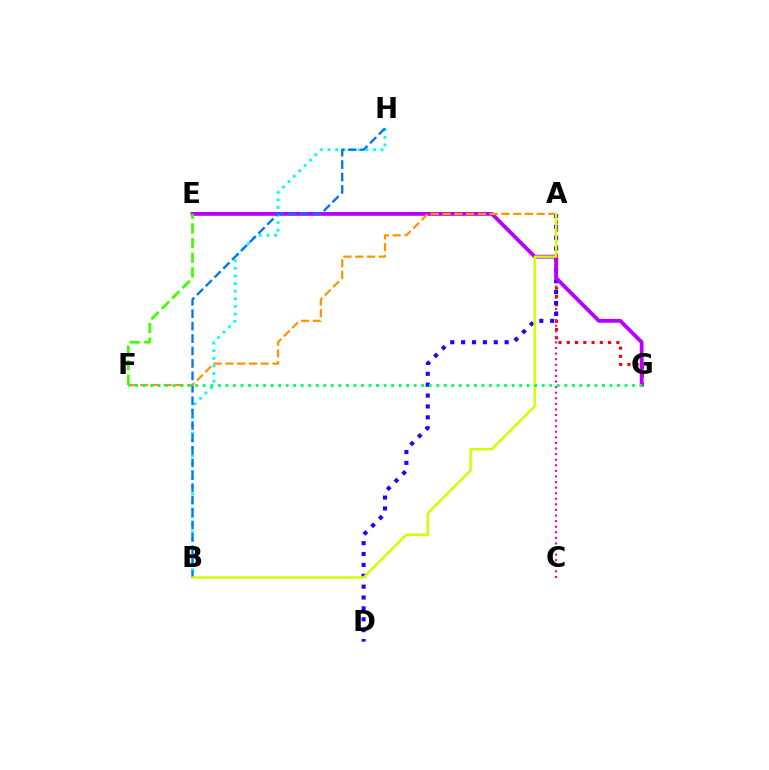{('A', 'G'): [{'color': '#ff0000', 'line_style': 'dotted', 'thickness': 2.24}], ('A', 'C'): [{'color': '#ff00ac', 'line_style': 'dotted', 'thickness': 1.52}], ('A', 'D'): [{'color': '#2500ff', 'line_style': 'dotted', 'thickness': 2.96}], ('E', 'G'): [{'color': '#b900ff', 'line_style': 'solid', 'thickness': 2.76}], ('B', 'H'): [{'color': '#00fff6', 'line_style': 'dotted', 'thickness': 2.06}, {'color': '#0074ff', 'line_style': 'dashed', 'thickness': 1.69}], ('A', 'F'): [{'color': '#ff9400', 'line_style': 'dashed', 'thickness': 1.6}], ('A', 'B'): [{'color': '#d1ff00', 'line_style': 'solid', 'thickness': 1.75}], ('E', 'F'): [{'color': '#3dff00', 'line_style': 'dashed', 'thickness': 1.99}], ('F', 'G'): [{'color': '#00ff5c', 'line_style': 'dotted', 'thickness': 2.05}]}